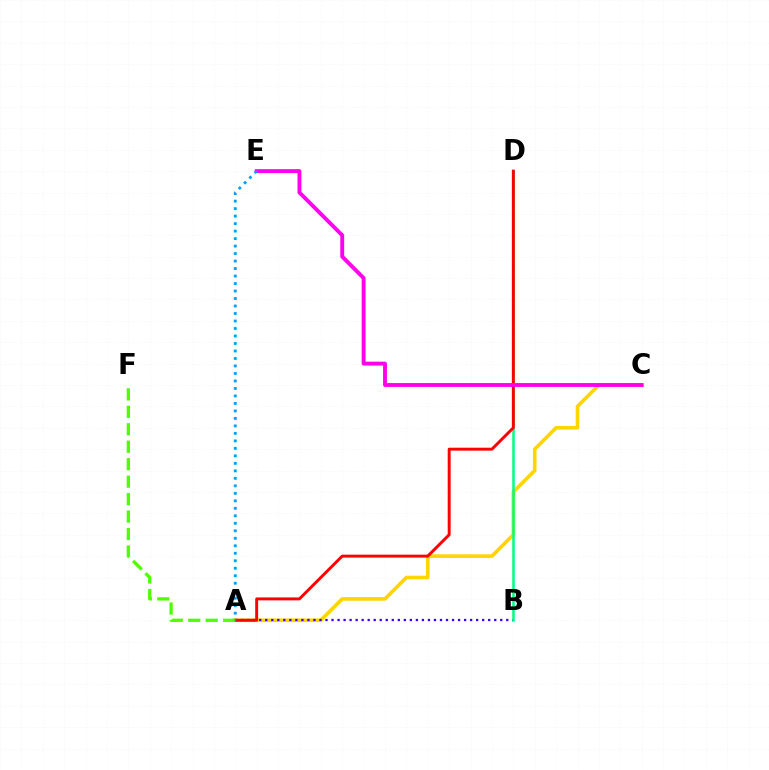{('A', 'C'): [{'color': '#ffd500', 'line_style': 'solid', 'thickness': 2.6}], ('A', 'B'): [{'color': '#3700ff', 'line_style': 'dotted', 'thickness': 1.64}], ('B', 'D'): [{'color': '#00ff86', 'line_style': 'solid', 'thickness': 1.83}], ('A', 'D'): [{'color': '#ff0000', 'line_style': 'solid', 'thickness': 2.11}], ('A', 'F'): [{'color': '#4fff00', 'line_style': 'dashed', 'thickness': 2.37}], ('C', 'E'): [{'color': '#ff00ed', 'line_style': 'solid', 'thickness': 2.79}], ('A', 'E'): [{'color': '#009eff', 'line_style': 'dotted', 'thickness': 2.04}]}